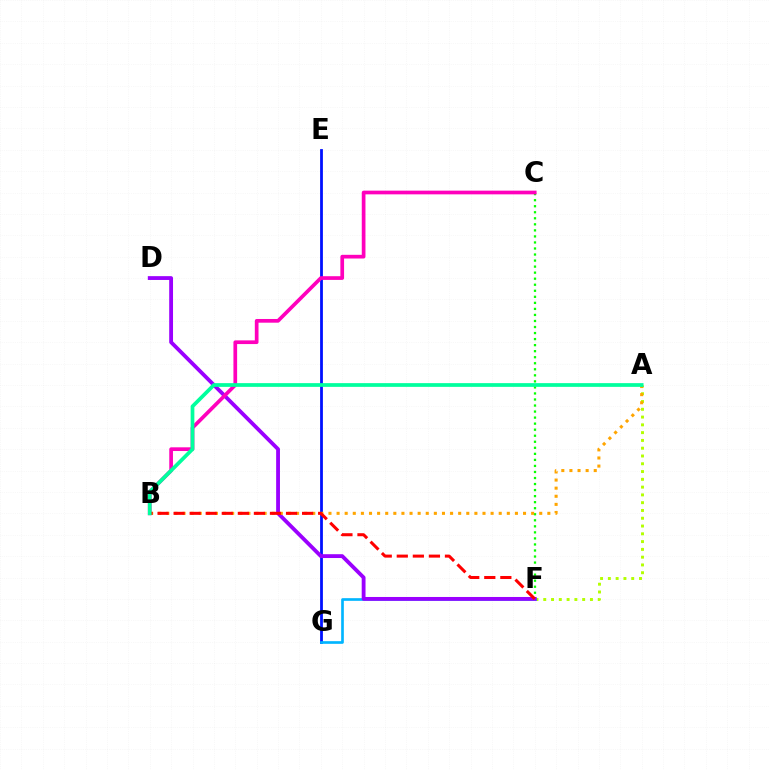{('C', 'F'): [{'color': '#08ff00', 'line_style': 'dotted', 'thickness': 1.64}], ('E', 'G'): [{'color': '#0010ff', 'line_style': 'solid', 'thickness': 2.01}], ('A', 'F'): [{'color': '#b3ff00', 'line_style': 'dotted', 'thickness': 2.11}], ('F', 'G'): [{'color': '#00b5ff', 'line_style': 'solid', 'thickness': 1.92}], ('D', 'F'): [{'color': '#9b00ff', 'line_style': 'solid', 'thickness': 2.75}], ('A', 'B'): [{'color': '#ffa500', 'line_style': 'dotted', 'thickness': 2.2}, {'color': '#00ff9d', 'line_style': 'solid', 'thickness': 2.68}], ('B', 'C'): [{'color': '#ff00bd', 'line_style': 'solid', 'thickness': 2.66}], ('B', 'F'): [{'color': '#ff0000', 'line_style': 'dashed', 'thickness': 2.18}]}